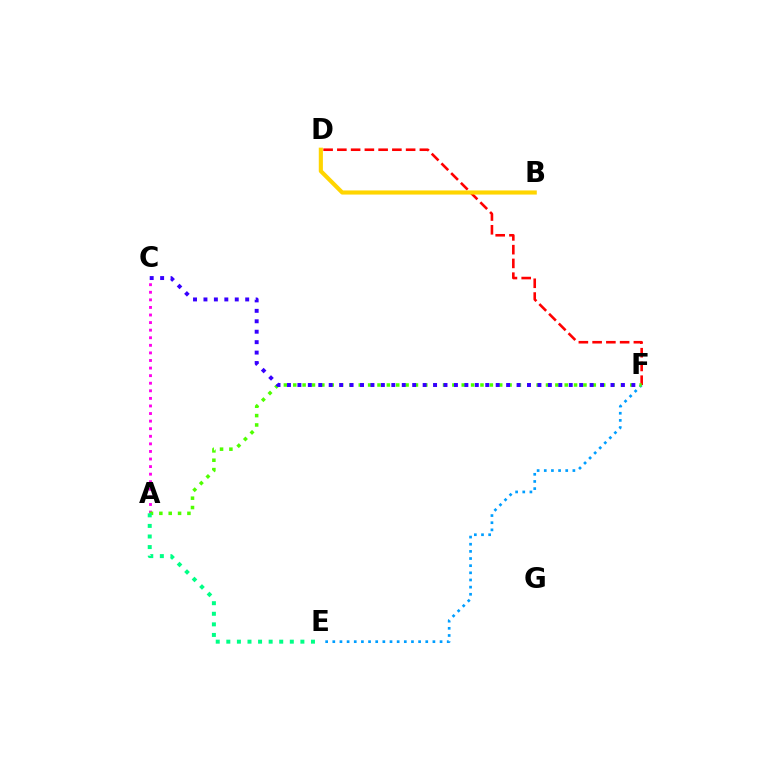{('D', 'F'): [{'color': '#ff0000', 'line_style': 'dashed', 'thickness': 1.87}], ('A', 'C'): [{'color': '#ff00ed', 'line_style': 'dotted', 'thickness': 2.06}], ('E', 'F'): [{'color': '#009eff', 'line_style': 'dotted', 'thickness': 1.94}], ('A', 'F'): [{'color': '#4fff00', 'line_style': 'dotted', 'thickness': 2.54}], ('C', 'F'): [{'color': '#3700ff', 'line_style': 'dotted', 'thickness': 2.84}], ('B', 'D'): [{'color': '#ffd500', 'line_style': 'solid', 'thickness': 2.97}], ('A', 'E'): [{'color': '#00ff86', 'line_style': 'dotted', 'thickness': 2.87}]}